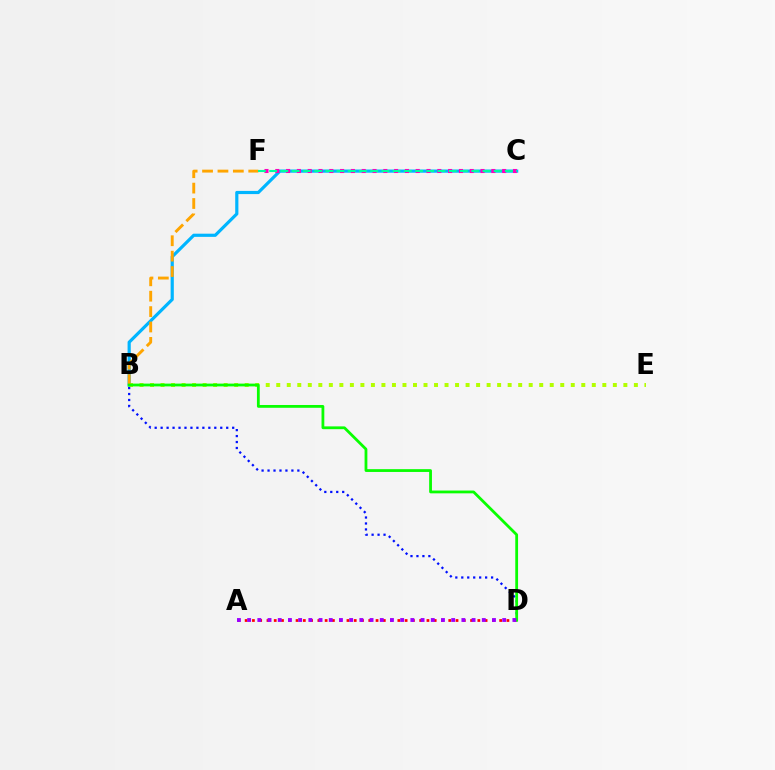{('B', 'C'): [{'color': '#00b5ff', 'line_style': 'solid', 'thickness': 2.29}], ('C', 'F'): [{'color': '#ff00bd', 'line_style': 'dotted', 'thickness': 2.94}, {'color': '#00ff9d', 'line_style': 'dashed', 'thickness': 1.52}], ('B', 'E'): [{'color': '#b3ff00', 'line_style': 'dotted', 'thickness': 2.86}], ('A', 'D'): [{'color': '#ff0000', 'line_style': 'dotted', 'thickness': 1.98}, {'color': '#9b00ff', 'line_style': 'dotted', 'thickness': 2.77}], ('B', 'D'): [{'color': '#0010ff', 'line_style': 'dotted', 'thickness': 1.62}, {'color': '#08ff00', 'line_style': 'solid', 'thickness': 2.01}], ('B', 'F'): [{'color': '#ffa500', 'line_style': 'dashed', 'thickness': 2.09}]}